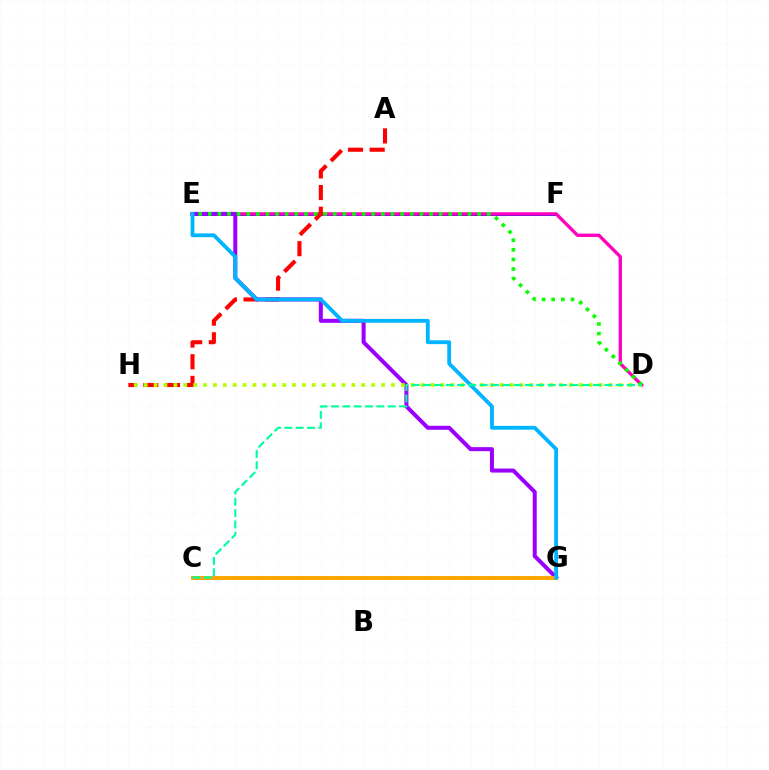{('E', 'F'): [{'color': '#0010ff', 'line_style': 'solid', 'thickness': 2.06}], ('D', 'E'): [{'color': '#ff00bd', 'line_style': 'solid', 'thickness': 2.41}, {'color': '#08ff00', 'line_style': 'dotted', 'thickness': 2.61}], ('A', 'H'): [{'color': '#ff0000', 'line_style': 'dashed', 'thickness': 2.94}], ('E', 'G'): [{'color': '#9b00ff', 'line_style': 'solid', 'thickness': 2.9}, {'color': '#00b5ff', 'line_style': 'solid', 'thickness': 2.75}], ('D', 'H'): [{'color': '#b3ff00', 'line_style': 'dotted', 'thickness': 2.69}], ('C', 'G'): [{'color': '#ffa500', 'line_style': 'solid', 'thickness': 2.84}], ('C', 'D'): [{'color': '#00ff9d', 'line_style': 'dashed', 'thickness': 1.54}]}